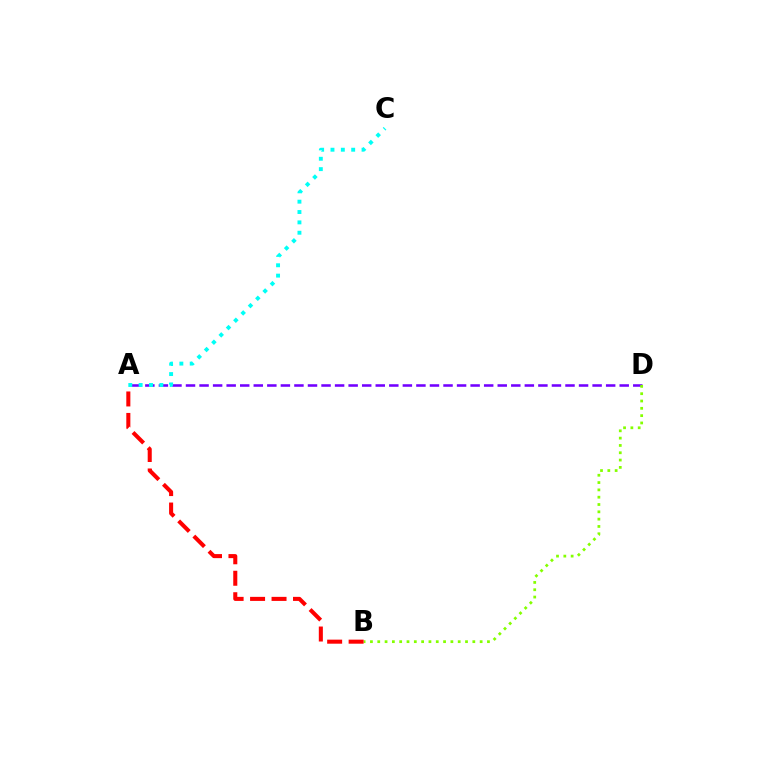{('A', 'D'): [{'color': '#7200ff', 'line_style': 'dashed', 'thickness': 1.84}], ('A', 'C'): [{'color': '#00fff6', 'line_style': 'dotted', 'thickness': 2.81}], ('B', 'D'): [{'color': '#84ff00', 'line_style': 'dotted', 'thickness': 1.99}], ('A', 'B'): [{'color': '#ff0000', 'line_style': 'dashed', 'thickness': 2.92}]}